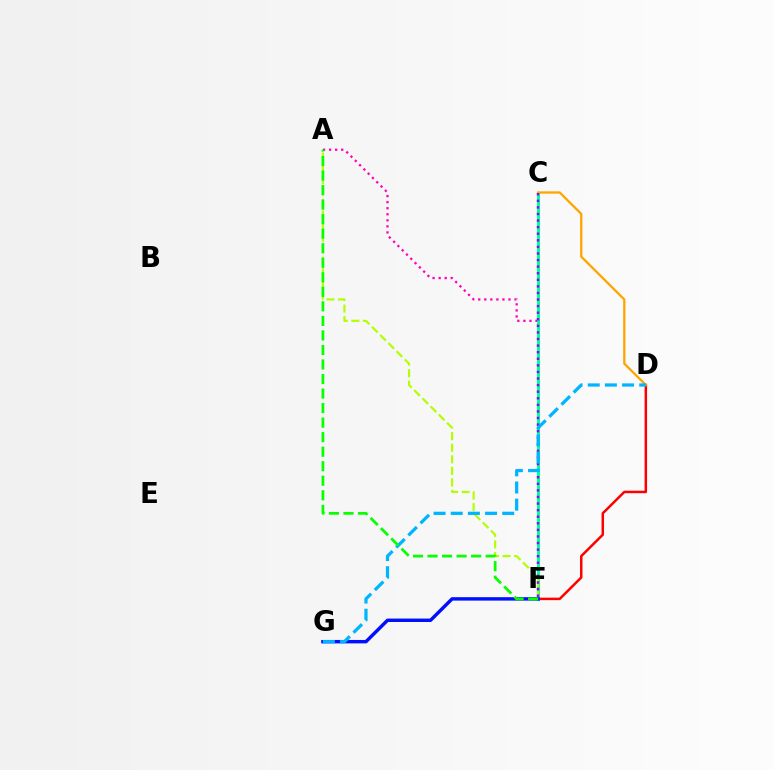{('A', 'F'): [{'color': '#ff00bd', 'line_style': 'dotted', 'thickness': 1.64}, {'color': '#b3ff00', 'line_style': 'dashed', 'thickness': 1.57}, {'color': '#08ff00', 'line_style': 'dashed', 'thickness': 1.97}], ('D', 'F'): [{'color': '#ff0000', 'line_style': 'solid', 'thickness': 1.79}], ('C', 'F'): [{'color': '#00ff9d', 'line_style': 'solid', 'thickness': 2.23}, {'color': '#9b00ff', 'line_style': 'dotted', 'thickness': 1.79}], ('C', 'D'): [{'color': '#ffa500', 'line_style': 'solid', 'thickness': 1.65}], ('F', 'G'): [{'color': '#0010ff', 'line_style': 'solid', 'thickness': 2.47}], ('D', 'G'): [{'color': '#00b5ff', 'line_style': 'dashed', 'thickness': 2.33}]}